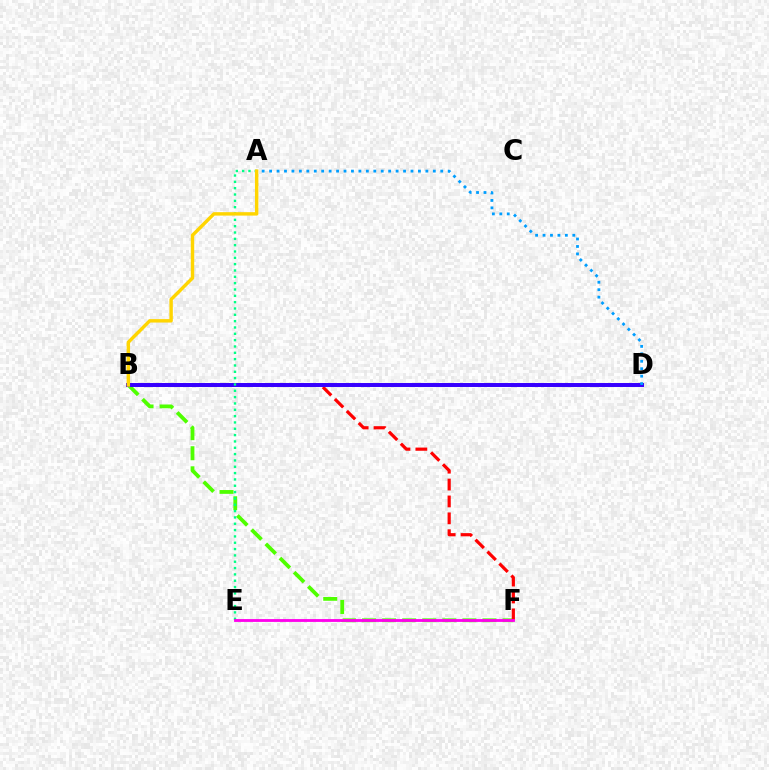{('B', 'F'): [{'color': '#4fff00', 'line_style': 'dashed', 'thickness': 2.73}, {'color': '#ff0000', 'line_style': 'dashed', 'thickness': 2.29}], ('B', 'D'): [{'color': '#3700ff', 'line_style': 'solid', 'thickness': 2.86}], ('A', 'D'): [{'color': '#009eff', 'line_style': 'dotted', 'thickness': 2.02}], ('A', 'E'): [{'color': '#00ff86', 'line_style': 'dotted', 'thickness': 1.72}], ('E', 'F'): [{'color': '#ff00ed', 'line_style': 'solid', 'thickness': 2.04}], ('A', 'B'): [{'color': '#ffd500', 'line_style': 'solid', 'thickness': 2.47}]}